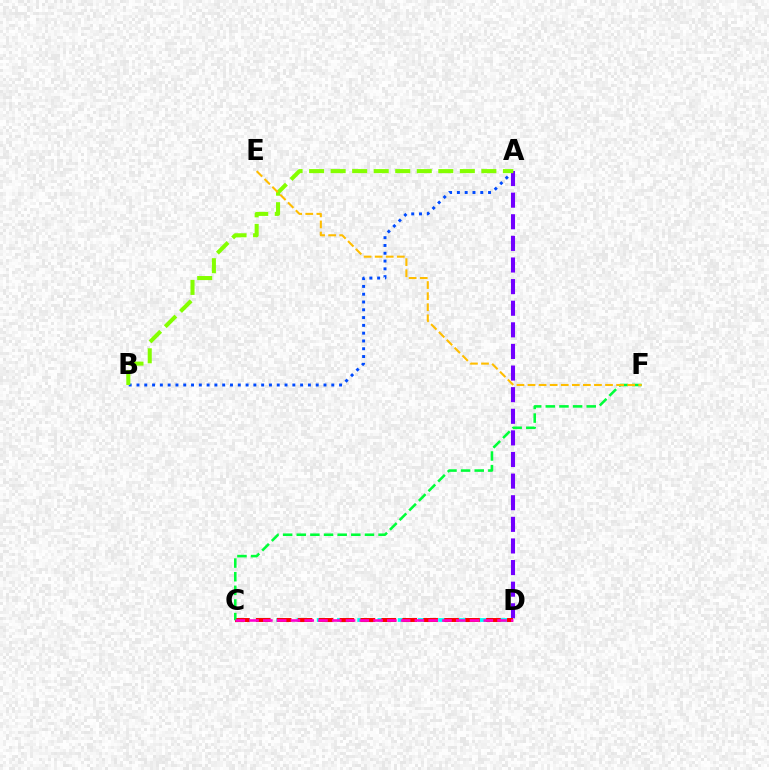{('A', 'B'): [{'color': '#004bff', 'line_style': 'dotted', 'thickness': 2.12}, {'color': '#84ff00', 'line_style': 'dashed', 'thickness': 2.93}], ('C', 'D'): [{'color': '#00fff6', 'line_style': 'dashed', 'thickness': 2.75}, {'color': '#ff0000', 'line_style': 'dashed', 'thickness': 2.84}, {'color': '#ff00cf', 'line_style': 'dashed', 'thickness': 1.87}], ('A', 'D'): [{'color': '#7200ff', 'line_style': 'dashed', 'thickness': 2.94}], ('C', 'F'): [{'color': '#00ff39', 'line_style': 'dashed', 'thickness': 1.85}], ('E', 'F'): [{'color': '#ffbd00', 'line_style': 'dashed', 'thickness': 1.5}]}